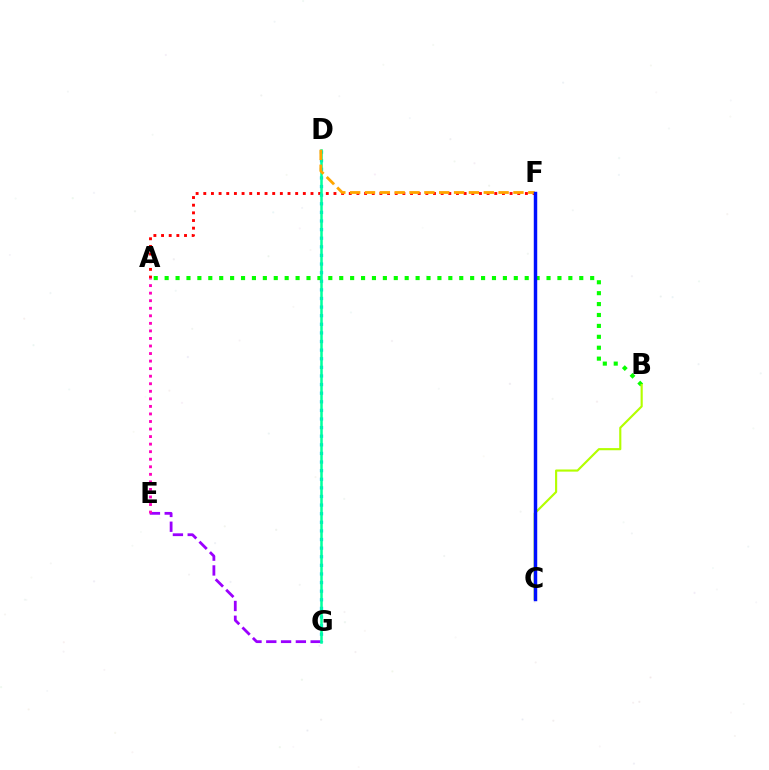{('E', 'G'): [{'color': '#9b00ff', 'line_style': 'dashed', 'thickness': 2.01}], ('A', 'F'): [{'color': '#ff0000', 'line_style': 'dotted', 'thickness': 2.08}], ('D', 'G'): [{'color': '#00b5ff', 'line_style': 'dotted', 'thickness': 2.34}, {'color': '#00ff9d', 'line_style': 'solid', 'thickness': 1.82}], ('A', 'E'): [{'color': '#ff00bd', 'line_style': 'dotted', 'thickness': 2.05}], ('A', 'B'): [{'color': '#08ff00', 'line_style': 'dotted', 'thickness': 2.96}], ('D', 'F'): [{'color': '#ffa500', 'line_style': 'dashed', 'thickness': 2.02}], ('B', 'C'): [{'color': '#b3ff00', 'line_style': 'solid', 'thickness': 1.55}], ('C', 'F'): [{'color': '#0010ff', 'line_style': 'solid', 'thickness': 2.49}]}